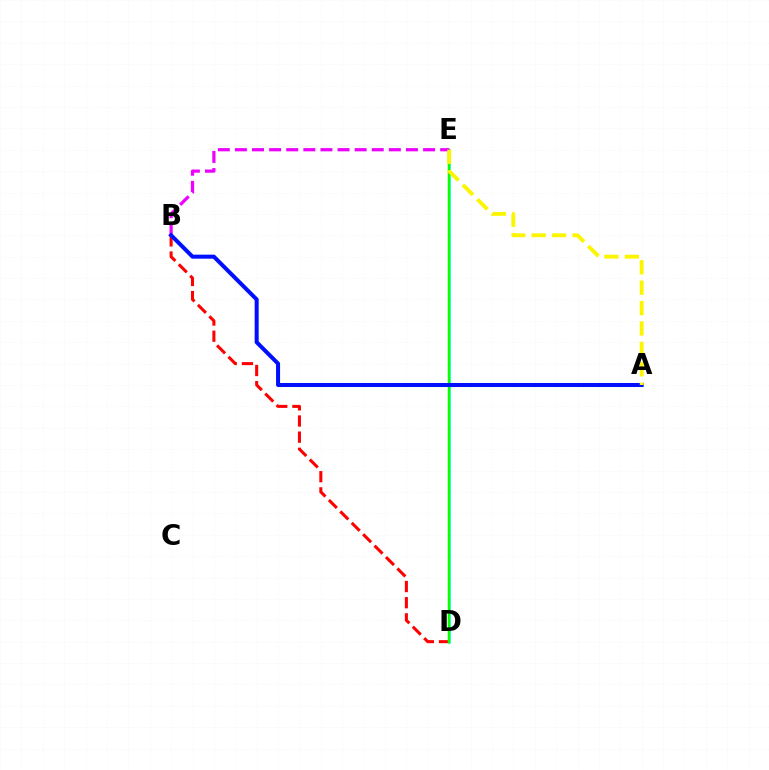{('D', 'E'): [{'color': '#00fff6', 'line_style': 'solid', 'thickness': 1.81}, {'color': '#08ff00', 'line_style': 'solid', 'thickness': 1.8}], ('B', 'D'): [{'color': '#ff0000', 'line_style': 'dashed', 'thickness': 2.19}], ('B', 'E'): [{'color': '#ee00ff', 'line_style': 'dashed', 'thickness': 2.32}], ('A', 'B'): [{'color': '#0010ff', 'line_style': 'solid', 'thickness': 2.9}], ('A', 'E'): [{'color': '#fcf500', 'line_style': 'dashed', 'thickness': 2.77}]}